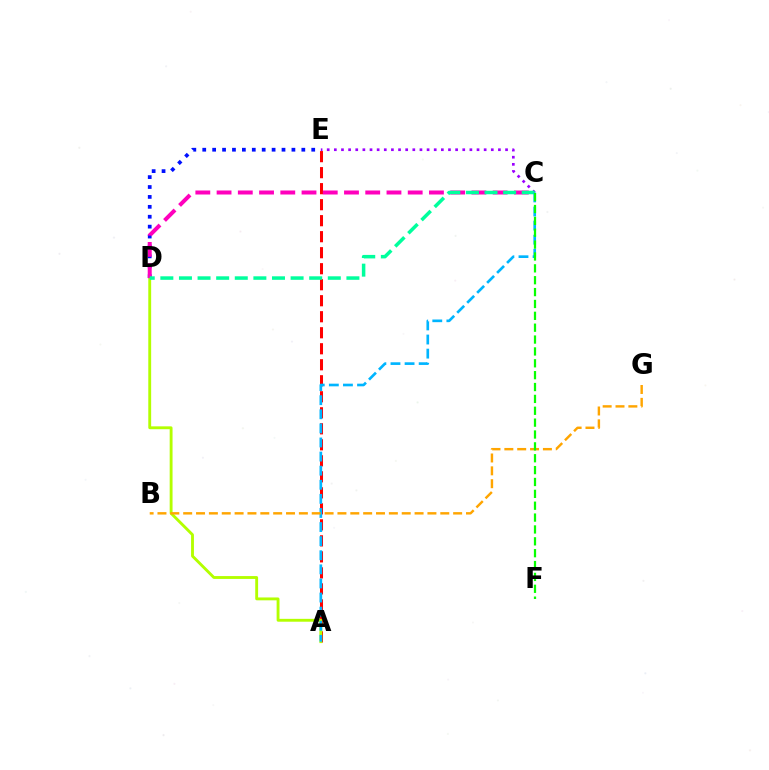{('C', 'E'): [{'color': '#9b00ff', 'line_style': 'dotted', 'thickness': 1.94}], ('A', 'E'): [{'color': '#ff0000', 'line_style': 'dashed', 'thickness': 2.17}], ('A', 'D'): [{'color': '#b3ff00', 'line_style': 'solid', 'thickness': 2.06}], ('D', 'E'): [{'color': '#0010ff', 'line_style': 'dotted', 'thickness': 2.69}], ('C', 'D'): [{'color': '#ff00bd', 'line_style': 'dashed', 'thickness': 2.89}, {'color': '#00ff9d', 'line_style': 'dashed', 'thickness': 2.53}], ('A', 'C'): [{'color': '#00b5ff', 'line_style': 'dashed', 'thickness': 1.92}], ('B', 'G'): [{'color': '#ffa500', 'line_style': 'dashed', 'thickness': 1.75}], ('C', 'F'): [{'color': '#08ff00', 'line_style': 'dashed', 'thickness': 1.61}]}